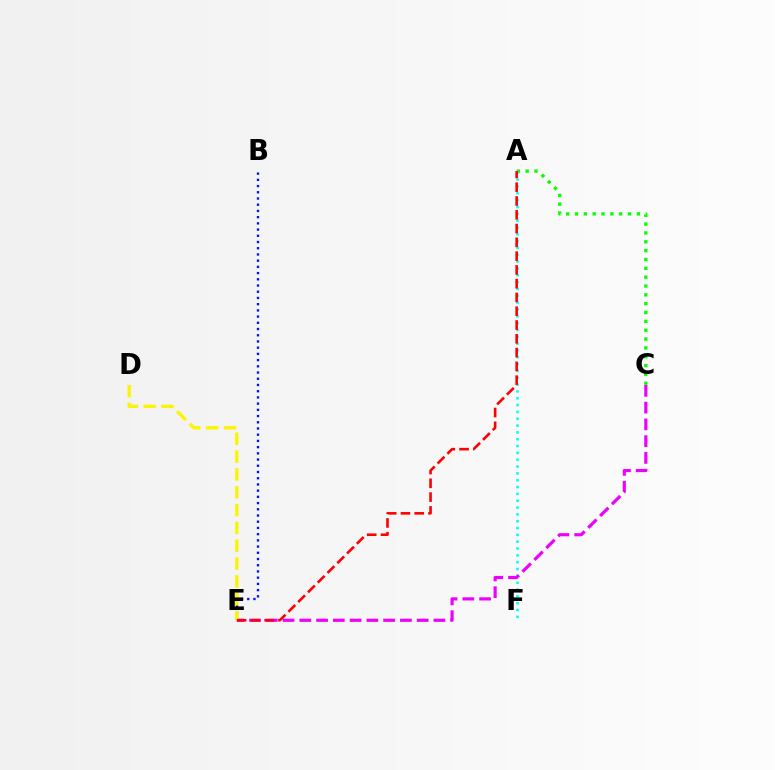{('B', 'E'): [{'color': '#0010ff', 'line_style': 'dotted', 'thickness': 1.69}], ('A', 'C'): [{'color': '#08ff00', 'line_style': 'dotted', 'thickness': 2.4}], ('A', 'F'): [{'color': '#00fff6', 'line_style': 'dotted', 'thickness': 1.86}], ('C', 'E'): [{'color': '#ee00ff', 'line_style': 'dashed', 'thickness': 2.28}], ('D', 'E'): [{'color': '#fcf500', 'line_style': 'dashed', 'thickness': 2.42}], ('A', 'E'): [{'color': '#ff0000', 'line_style': 'dashed', 'thickness': 1.87}]}